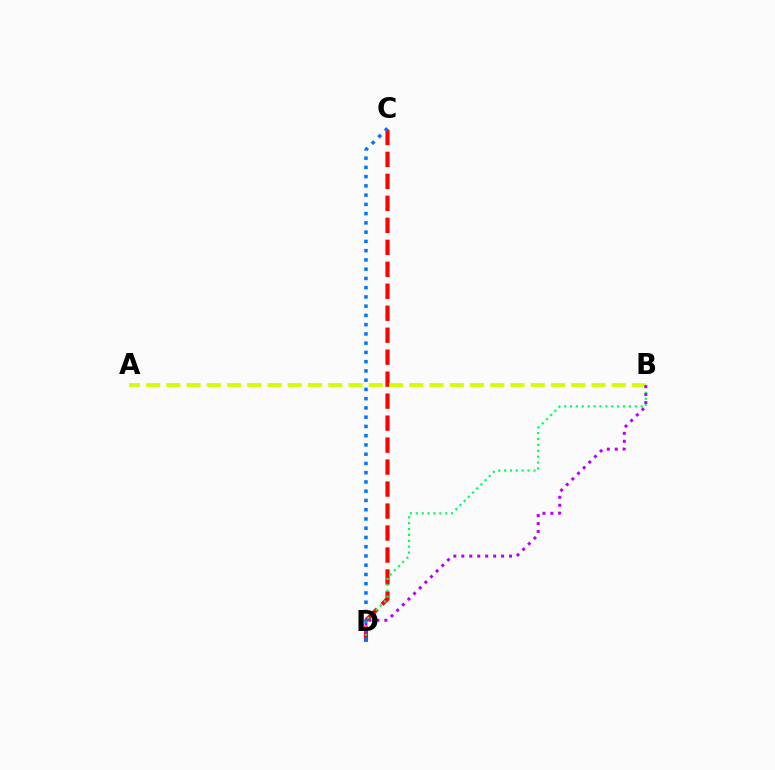{('C', 'D'): [{'color': '#ff0000', 'line_style': 'dashed', 'thickness': 2.99}, {'color': '#0074ff', 'line_style': 'dotted', 'thickness': 2.51}], ('A', 'B'): [{'color': '#d1ff00', 'line_style': 'dashed', 'thickness': 2.75}], ('B', 'D'): [{'color': '#00ff5c', 'line_style': 'dotted', 'thickness': 1.6}, {'color': '#b900ff', 'line_style': 'dotted', 'thickness': 2.16}]}